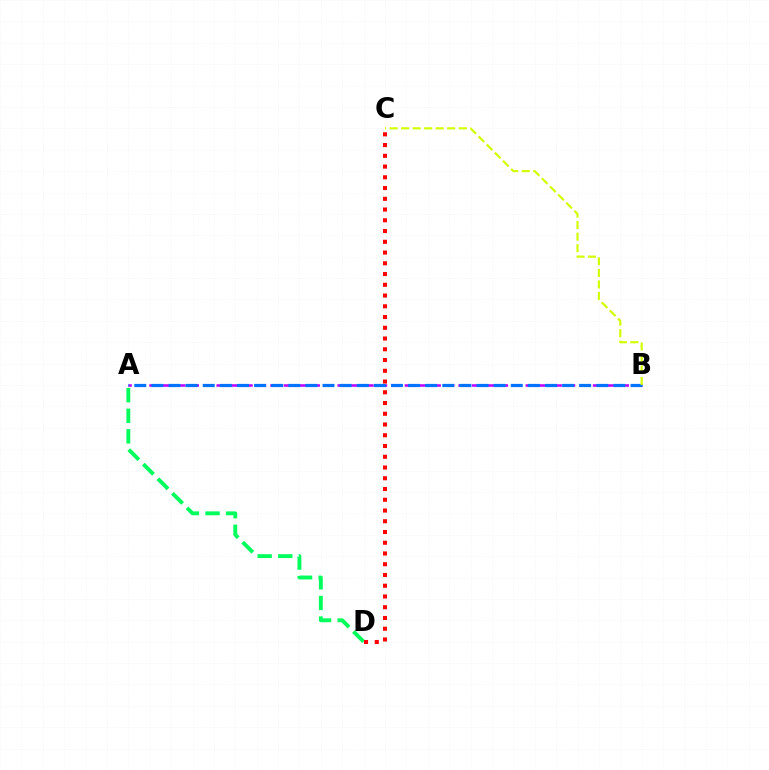{('A', 'B'): [{'color': '#b900ff', 'line_style': 'dashed', 'thickness': 1.83}, {'color': '#0074ff', 'line_style': 'dashed', 'thickness': 2.32}], ('A', 'D'): [{'color': '#00ff5c', 'line_style': 'dashed', 'thickness': 2.8}], ('B', 'C'): [{'color': '#d1ff00', 'line_style': 'dashed', 'thickness': 1.57}], ('C', 'D'): [{'color': '#ff0000', 'line_style': 'dotted', 'thickness': 2.92}]}